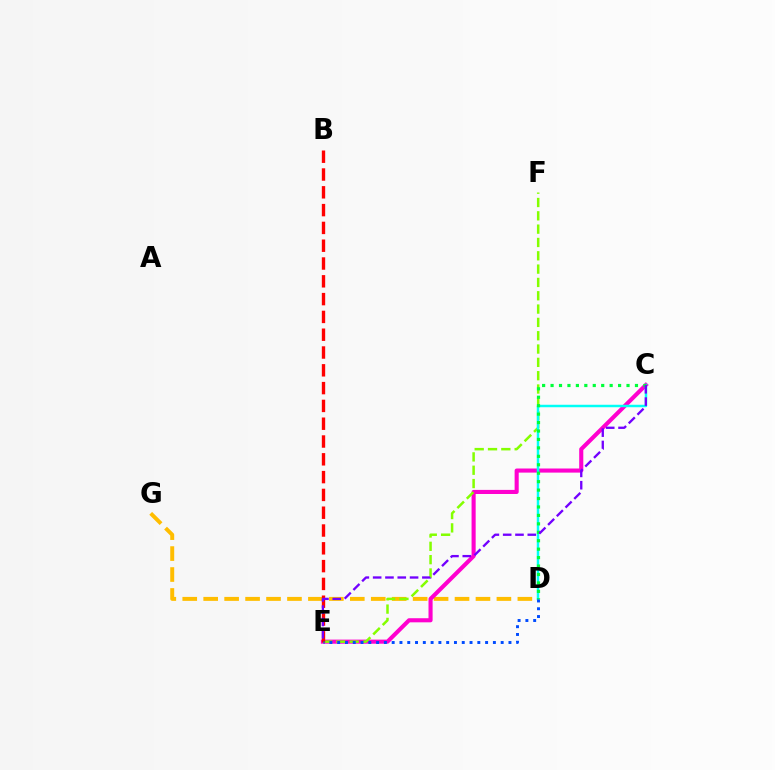{('D', 'G'): [{'color': '#ffbd00', 'line_style': 'dashed', 'thickness': 2.85}], ('C', 'E'): [{'color': '#ff00cf', 'line_style': 'solid', 'thickness': 2.95}, {'color': '#7200ff', 'line_style': 'dashed', 'thickness': 1.67}], ('E', 'F'): [{'color': '#84ff00', 'line_style': 'dashed', 'thickness': 1.81}], ('C', 'D'): [{'color': '#00fff6', 'line_style': 'solid', 'thickness': 1.78}, {'color': '#00ff39', 'line_style': 'dotted', 'thickness': 2.29}], ('B', 'E'): [{'color': '#ff0000', 'line_style': 'dashed', 'thickness': 2.42}], ('D', 'E'): [{'color': '#004bff', 'line_style': 'dotted', 'thickness': 2.12}]}